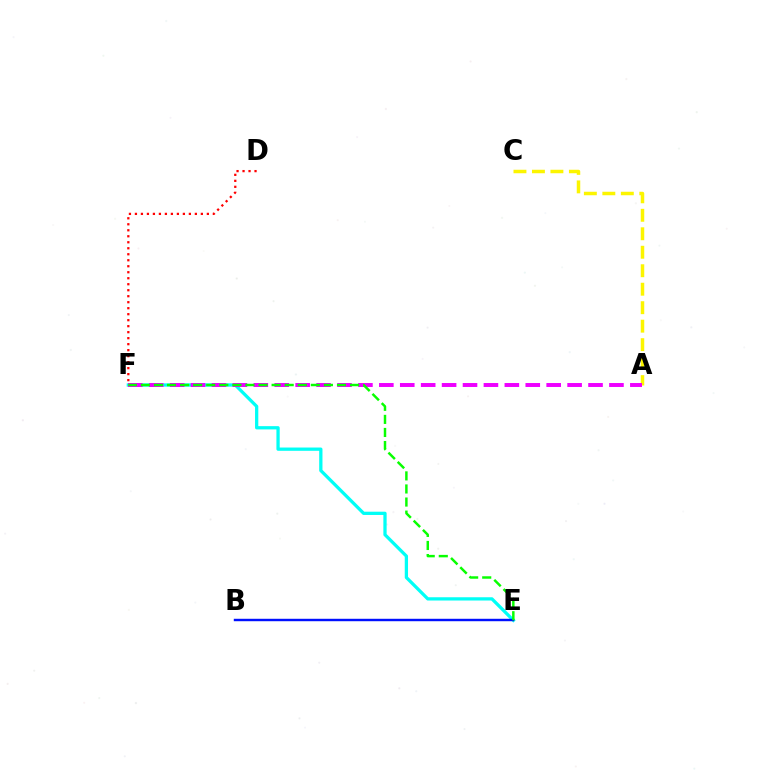{('E', 'F'): [{'color': '#00fff6', 'line_style': 'solid', 'thickness': 2.35}, {'color': '#08ff00', 'line_style': 'dashed', 'thickness': 1.78}], ('D', 'F'): [{'color': '#ff0000', 'line_style': 'dotted', 'thickness': 1.63}], ('B', 'E'): [{'color': '#0010ff', 'line_style': 'solid', 'thickness': 1.75}], ('A', 'C'): [{'color': '#fcf500', 'line_style': 'dashed', 'thickness': 2.51}], ('A', 'F'): [{'color': '#ee00ff', 'line_style': 'dashed', 'thickness': 2.84}]}